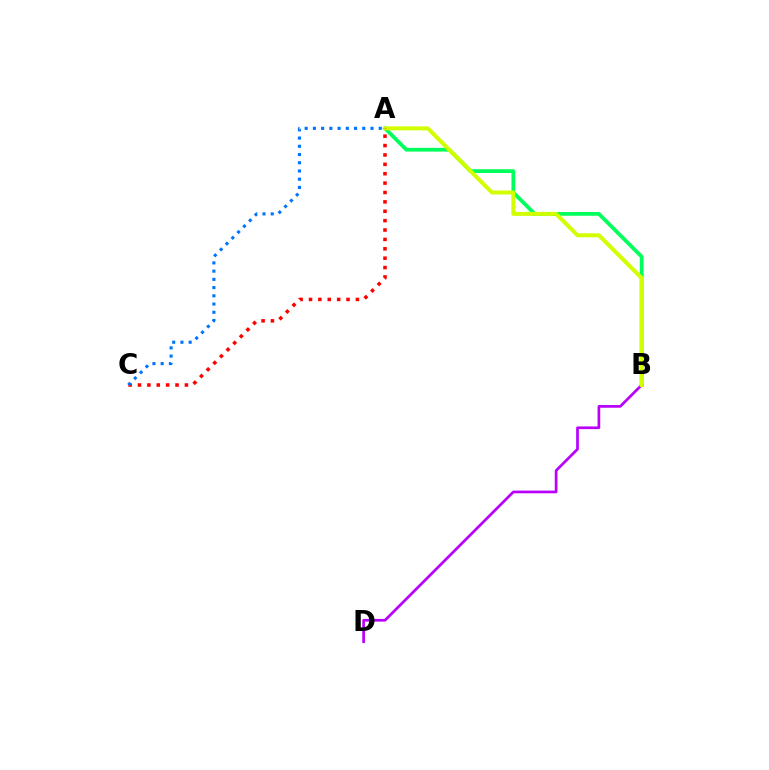{('A', 'B'): [{'color': '#00ff5c', 'line_style': 'solid', 'thickness': 2.71}, {'color': '#d1ff00', 'line_style': 'solid', 'thickness': 2.85}], ('B', 'D'): [{'color': '#b900ff', 'line_style': 'solid', 'thickness': 1.94}], ('A', 'C'): [{'color': '#ff0000', 'line_style': 'dotted', 'thickness': 2.55}, {'color': '#0074ff', 'line_style': 'dotted', 'thickness': 2.24}]}